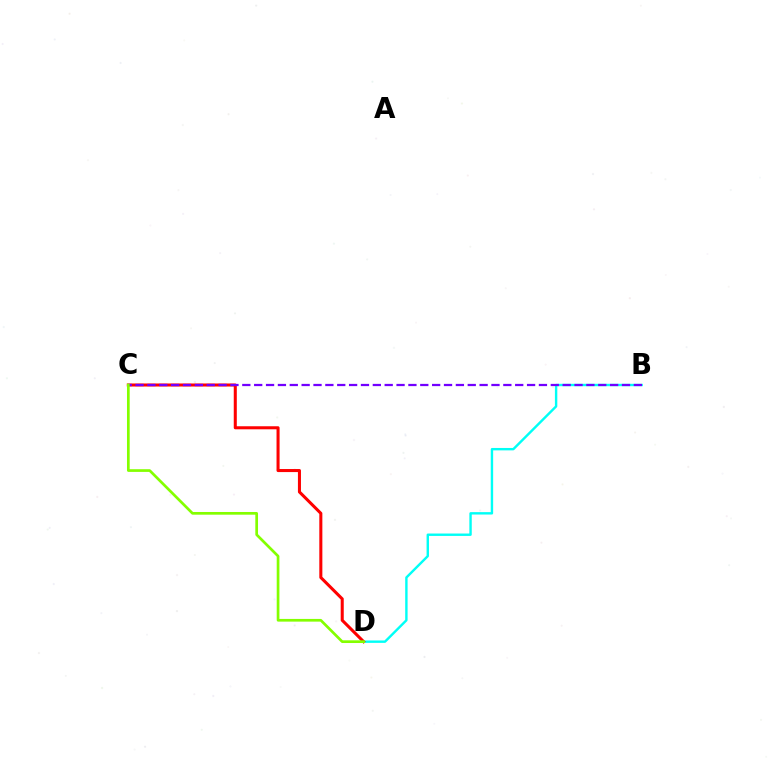{('B', 'D'): [{'color': '#00fff6', 'line_style': 'solid', 'thickness': 1.73}], ('C', 'D'): [{'color': '#ff0000', 'line_style': 'solid', 'thickness': 2.19}, {'color': '#84ff00', 'line_style': 'solid', 'thickness': 1.94}], ('B', 'C'): [{'color': '#7200ff', 'line_style': 'dashed', 'thickness': 1.61}]}